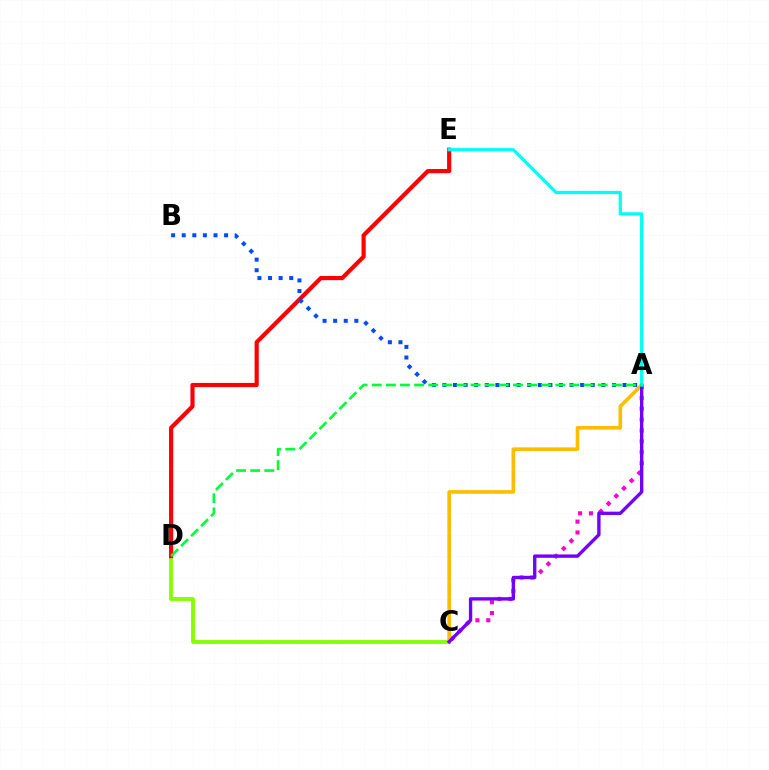{('C', 'D'): [{'color': '#84ff00', 'line_style': 'solid', 'thickness': 2.75}], ('D', 'E'): [{'color': '#ff0000', 'line_style': 'solid', 'thickness': 3.0}], ('A', 'B'): [{'color': '#004bff', 'line_style': 'dotted', 'thickness': 2.88}], ('A', 'C'): [{'color': '#ff00cf', 'line_style': 'dotted', 'thickness': 2.95}, {'color': '#ffbd00', 'line_style': 'solid', 'thickness': 2.62}, {'color': '#7200ff', 'line_style': 'solid', 'thickness': 2.42}], ('A', 'E'): [{'color': '#00fff6', 'line_style': 'solid', 'thickness': 2.32}], ('A', 'D'): [{'color': '#00ff39', 'line_style': 'dashed', 'thickness': 1.92}]}